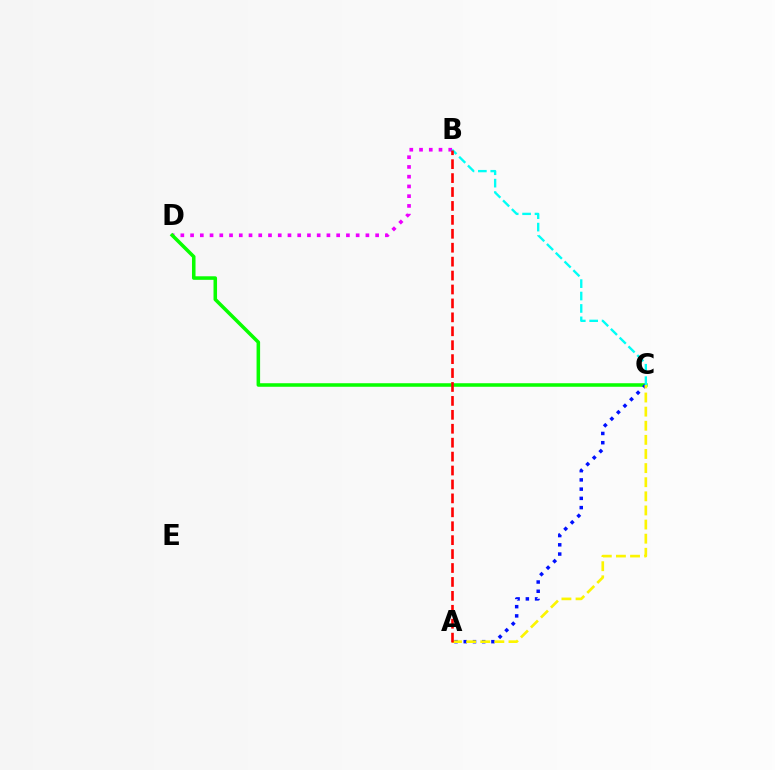{('B', 'D'): [{'color': '#ee00ff', 'line_style': 'dotted', 'thickness': 2.65}], ('C', 'D'): [{'color': '#08ff00', 'line_style': 'solid', 'thickness': 2.55}], ('A', 'C'): [{'color': '#0010ff', 'line_style': 'dotted', 'thickness': 2.51}, {'color': '#fcf500', 'line_style': 'dashed', 'thickness': 1.92}], ('B', 'C'): [{'color': '#00fff6', 'line_style': 'dashed', 'thickness': 1.69}], ('A', 'B'): [{'color': '#ff0000', 'line_style': 'dashed', 'thickness': 1.89}]}